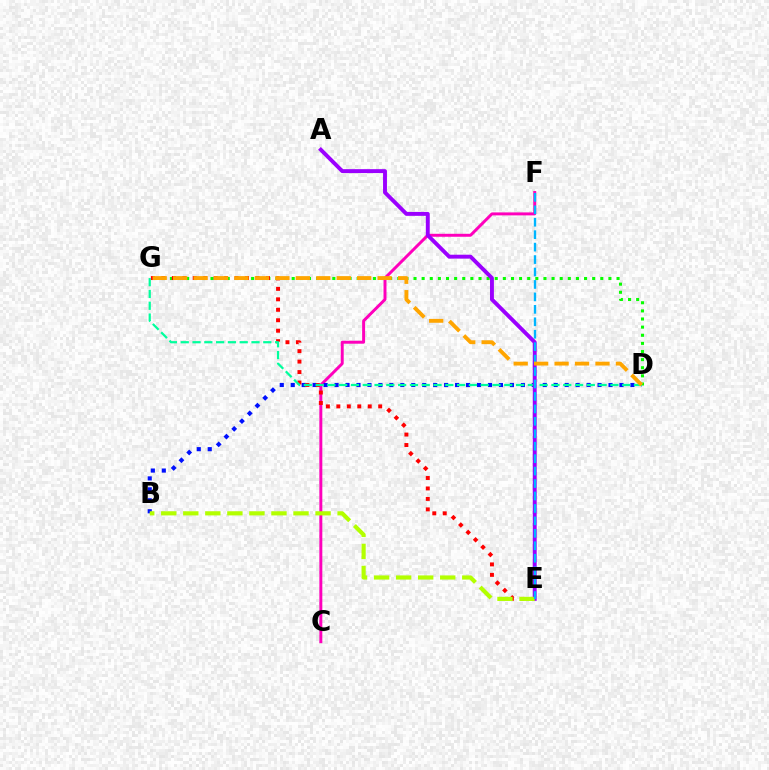{('C', 'F'): [{'color': '#ff00bd', 'line_style': 'solid', 'thickness': 2.13}], ('D', 'G'): [{'color': '#08ff00', 'line_style': 'dotted', 'thickness': 2.21}, {'color': '#00ff9d', 'line_style': 'dashed', 'thickness': 1.6}, {'color': '#ffa500', 'line_style': 'dashed', 'thickness': 2.78}], ('B', 'D'): [{'color': '#0010ff', 'line_style': 'dotted', 'thickness': 2.98}], ('E', 'G'): [{'color': '#ff0000', 'line_style': 'dotted', 'thickness': 2.84}], ('A', 'E'): [{'color': '#9b00ff', 'line_style': 'solid', 'thickness': 2.81}], ('B', 'E'): [{'color': '#b3ff00', 'line_style': 'dashed', 'thickness': 2.99}], ('E', 'F'): [{'color': '#00b5ff', 'line_style': 'dashed', 'thickness': 1.69}]}